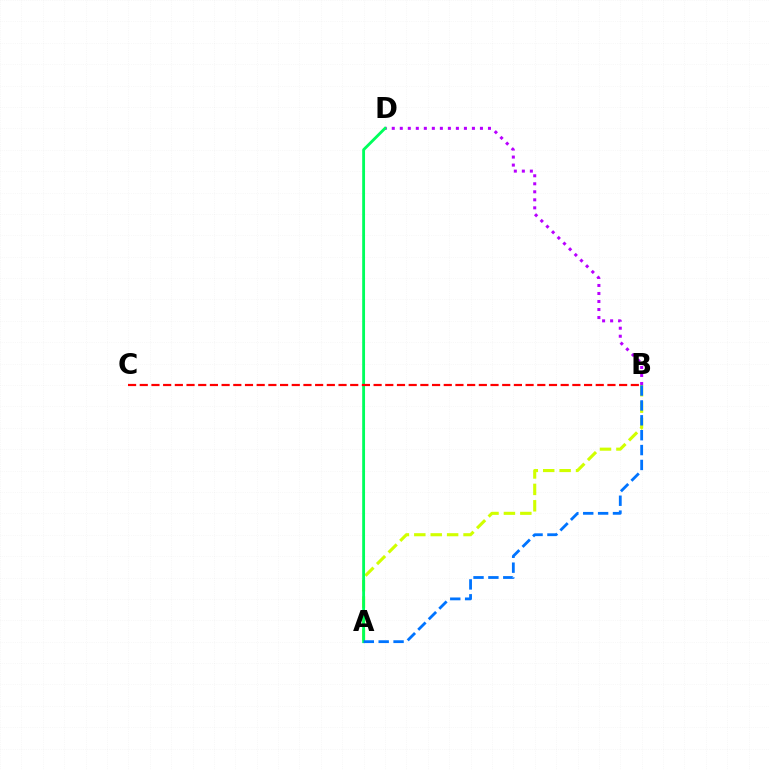{('B', 'D'): [{'color': '#b900ff', 'line_style': 'dotted', 'thickness': 2.18}], ('A', 'B'): [{'color': '#d1ff00', 'line_style': 'dashed', 'thickness': 2.23}, {'color': '#0074ff', 'line_style': 'dashed', 'thickness': 2.02}], ('A', 'D'): [{'color': '#00ff5c', 'line_style': 'solid', 'thickness': 2.04}], ('B', 'C'): [{'color': '#ff0000', 'line_style': 'dashed', 'thickness': 1.59}]}